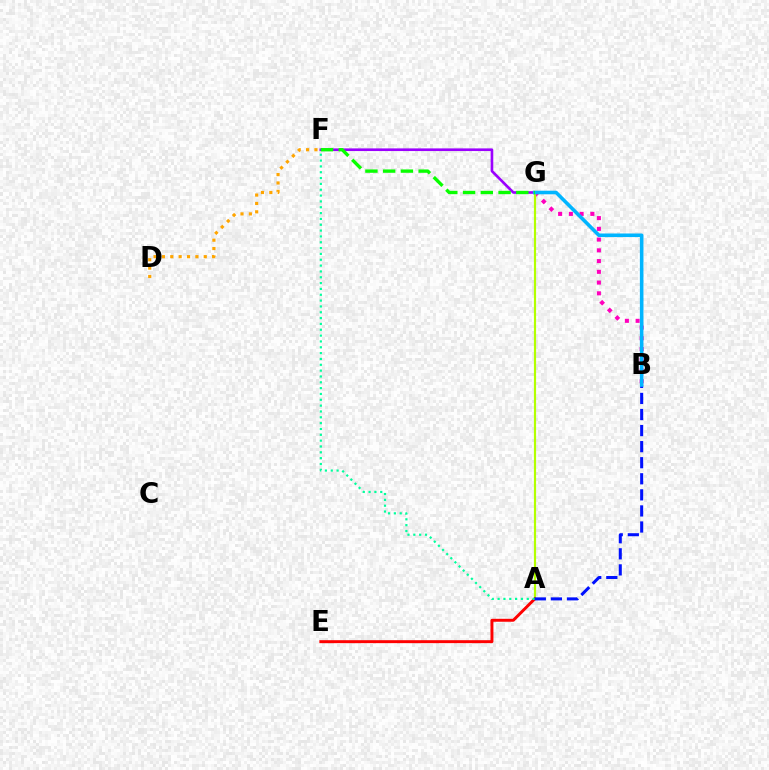{('D', 'F'): [{'color': '#ffa500', 'line_style': 'dotted', 'thickness': 2.27}], ('B', 'G'): [{'color': '#ff00bd', 'line_style': 'dotted', 'thickness': 2.92}, {'color': '#00b5ff', 'line_style': 'solid', 'thickness': 2.58}], ('A', 'G'): [{'color': '#b3ff00', 'line_style': 'solid', 'thickness': 1.57}], ('F', 'G'): [{'color': '#9b00ff', 'line_style': 'solid', 'thickness': 1.91}, {'color': '#08ff00', 'line_style': 'dashed', 'thickness': 2.41}], ('A', 'E'): [{'color': '#ff0000', 'line_style': 'solid', 'thickness': 2.12}], ('A', 'F'): [{'color': '#00ff9d', 'line_style': 'dotted', 'thickness': 1.59}], ('A', 'B'): [{'color': '#0010ff', 'line_style': 'dashed', 'thickness': 2.18}]}